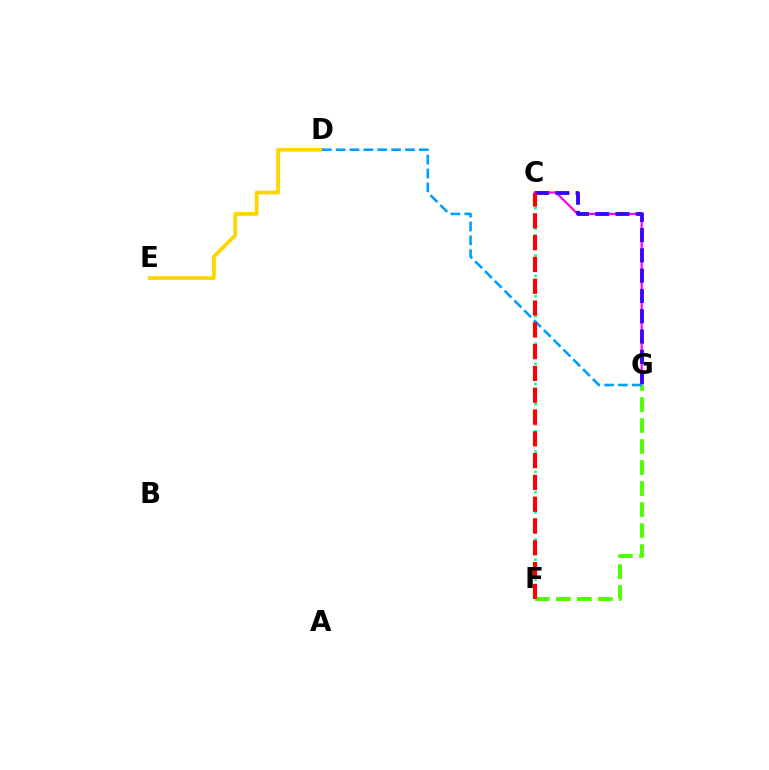{('C', 'G'): [{'color': '#ff00ed', 'line_style': 'solid', 'thickness': 1.58}, {'color': '#3700ff', 'line_style': 'dashed', 'thickness': 2.76}], ('C', 'F'): [{'color': '#00ff86', 'line_style': 'dotted', 'thickness': 1.84}, {'color': '#ff0000', 'line_style': 'dashed', 'thickness': 2.96}], ('F', 'G'): [{'color': '#4fff00', 'line_style': 'dashed', 'thickness': 2.85}], ('D', 'E'): [{'color': '#ffd500', 'line_style': 'solid', 'thickness': 2.72}], ('D', 'G'): [{'color': '#009eff', 'line_style': 'dashed', 'thickness': 1.88}]}